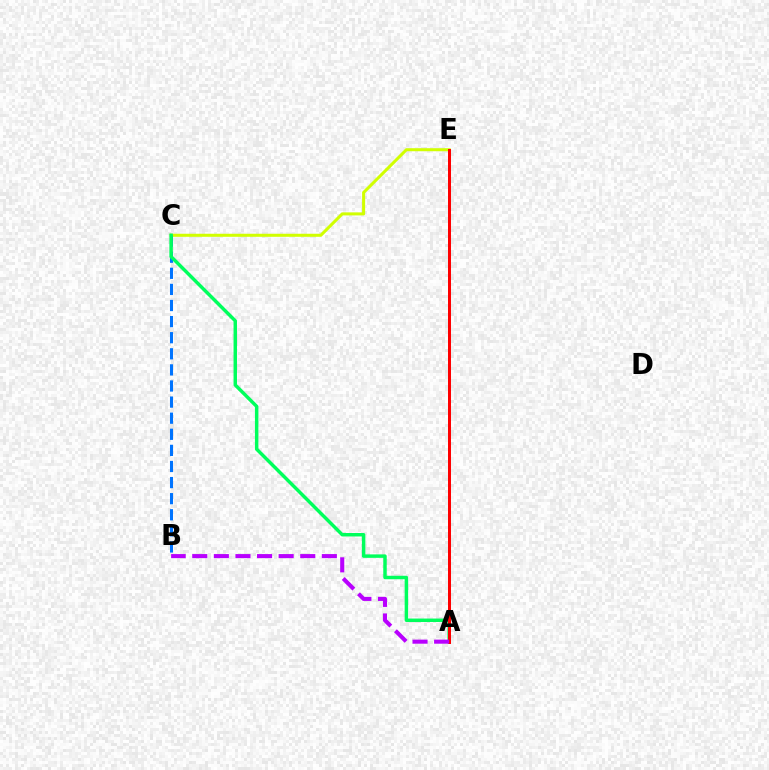{('C', 'E'): [{'color': '#d1ff00', 'line_style': 'solid', 'thickness': 2.19}], ('B', 'C'): [{'color': '#0074ff', 'line_style': 'dashed', 'thickness': 2.19}], ('A', 'C'): [{'color': '#00ff5c', 'line_style': 'solid', 'thickness': 2.49}], ('A', 'E'): [{'color': '#ff0000', 'line_style': 'solid', 'thickness': 2.15}], ('A', 'B'): [{'color': '#b900ff', 'line_style': 'dashed', 'thickness': 2.93}]}